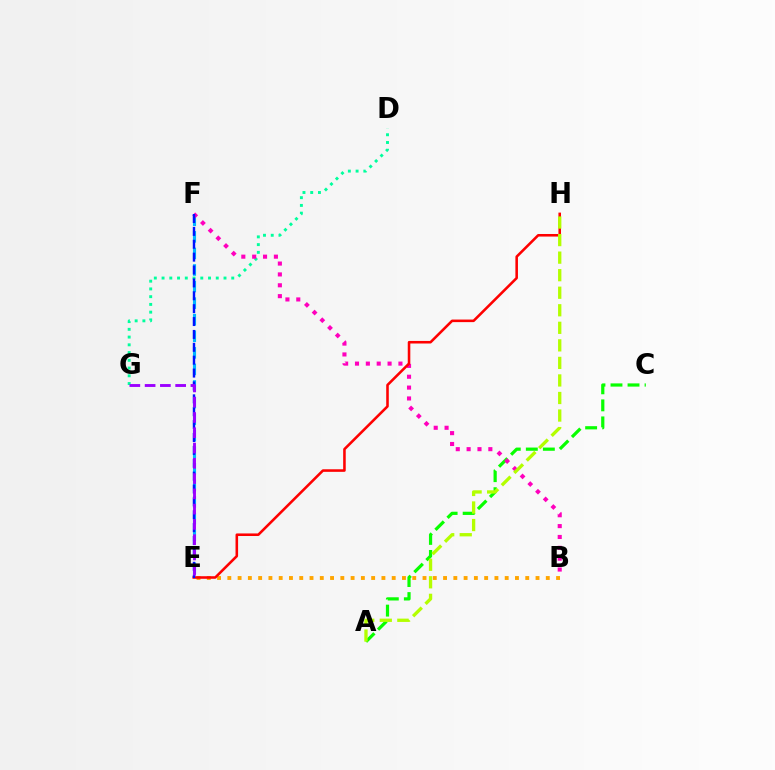{('E', 'F'): [{'color': '#00b5ff', 'line_style': 'dashed', 'thickness': 2.25}, {'color': '#0010ff', 'line_style': 'dashed', 'thickness': 1.75}], ('A', 'C'): [{'color': '#08ff00', 'line_style': 'dashed', 'thickness': 2.31}], ('D', 'G'): [{'color': '#00ff9d', 'line_style': 'dotted', 'thickness': 2.1}], ('B', 'F'): [{'color': '#ff00bd', 'line_style': 'dotted', 'thickness': 2.95}], ('B', 'E'): [{'color': '#ffa500', 'line_style': 'dotted', 'thickness': 2.79}], ('E', 'H'): [{'color': '#ff0000', 'line_style': 'solid', 'thickness': 1.85}], ('A', 'H'): [{'color': '#b3ff00', 'line_style': 'dashed', 'thickness': 2.38}], ('E', 'G'): [{'color': '#9b00ff', 'line_style': 'dashed', 'thickness': 2.08}]}